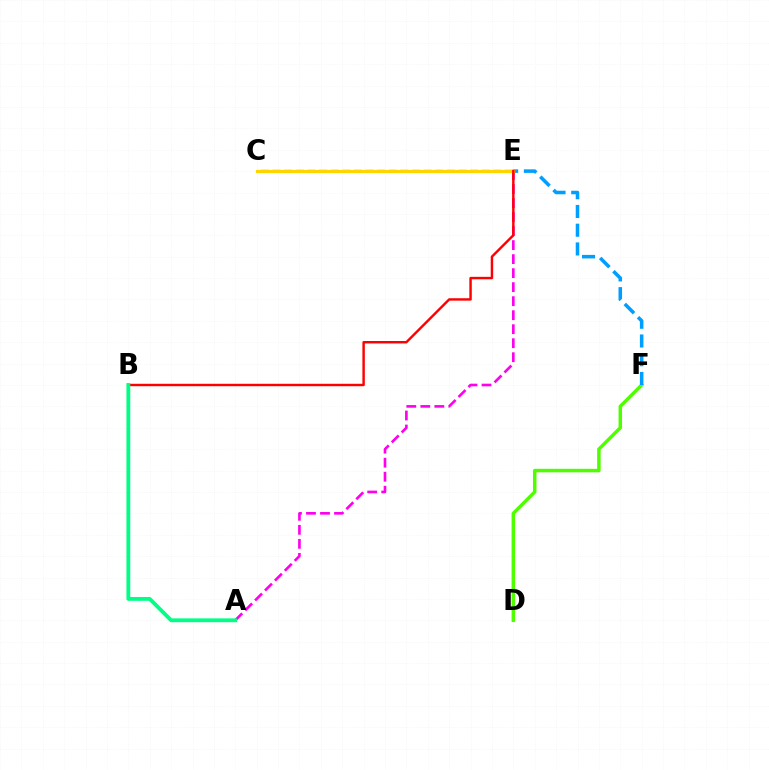{('D', 'F'): [{'color': '#4fff00', 'line_style': 'solid', 'thickness': 2.51}], ('A', 'E'): [{'color': '#ff00ed', 'line_style': 'dashed', 'thickness': 1.9}], ('E', 'F'): [{'color': '#009eff', 'line_style': 'dashed', 'thickness': 2.55}], ('C', 'E'): [{'color': '#3700ff', 'line_style': 'dashed', 'thickness': 1.58}, {'color': '#ffd500', 'line_style': 'solid', 'thickness': 2.26}], ('B', 'E'): [{'color': '#ff0000', 'line_style': 'solid', 'thickness': 1.75}], ('A', 'B'): [{'color': '#00ff86', 'line_style': 'solid', 'thickness': 2.75}]}